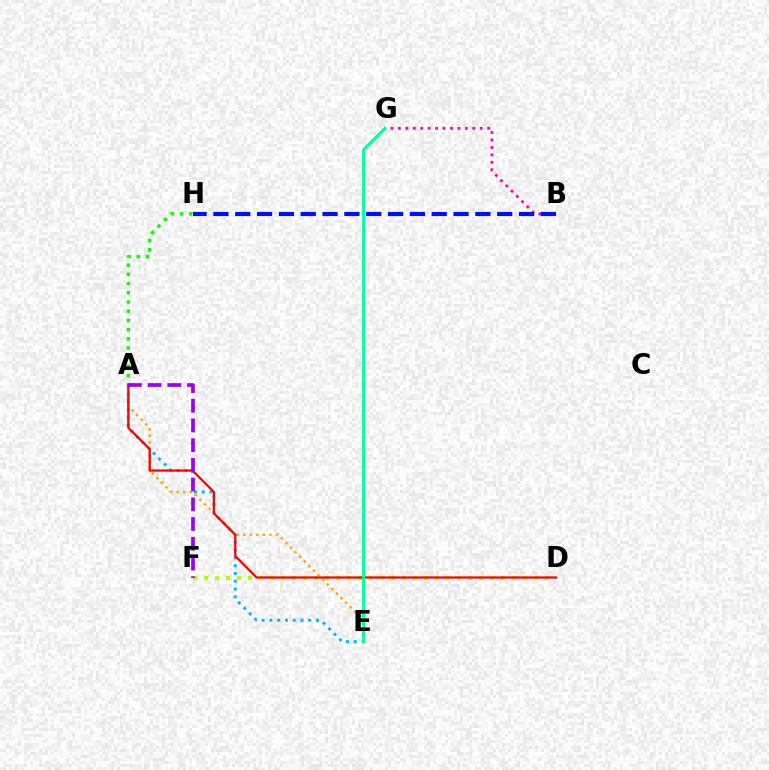{('A', 'H'): [{'color': '#08ff00', 'line_style': 'dotted', 'thickness': 2.5}], ('D', 'F'): [{'color': '#b3ff00', 'line_style': 'dotted', 'thickness': 2.99}], ('A', 'E'): [{'color': '#00b5ff', 'line_style': 'dotted', 'thickness': 2.11}, {'color': '#ffa500', 'line_style': 'dotted', 'thickness': 1.77}], ('B', 'G'): [{'color': '#ff00bd', 'line_style': 'dotted', 'thickness': 2.02}], ('A', 'D'): [{'color': '#ff0000', 'line_style': 'solid', 'thickness': 1.62}], ('E', 'G'): [{'color': '#00ff9d', 'line_style': 'solid', 'thickness': 2.17}], ('B', 'H'): [{'color': '#0010ff', 'line_style': 'dashed', 'thickness': 2.97}], ('A', 'F'): [{'color': '#9b00ff', 'line_style': 'dashed', 'thickness': 2.68}]}